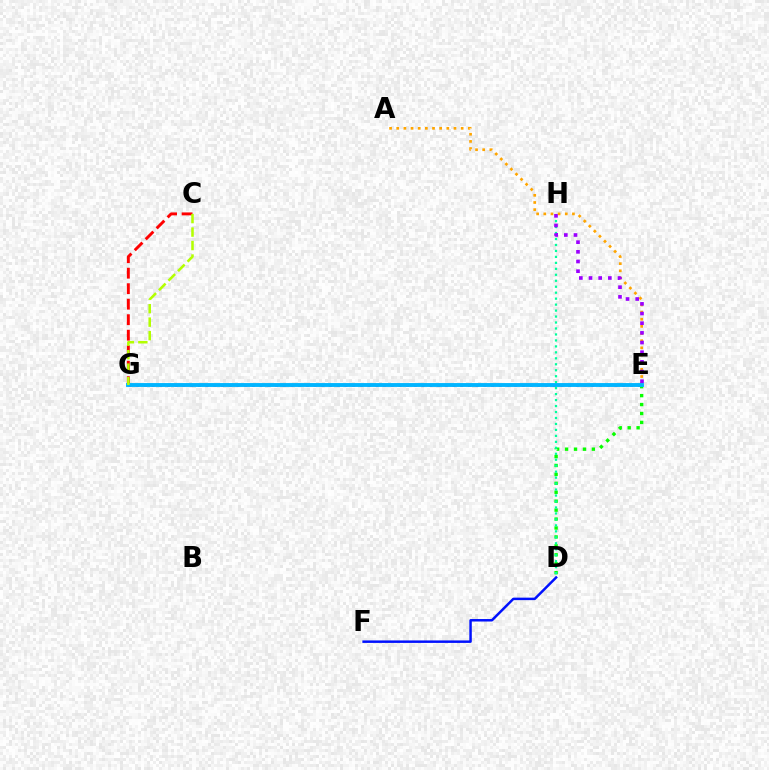{('D', 'E'): [{'color': '#08ff00', 'line_style': 'dotted', 'thickness': 2.43}], ('C', 'G'): [{'color': '#ff0000', 'line_style': 'dashed', 'thickness': 2.11}, {'color': '#b3ff00', 'line_style': 'dashed', 'thickness': 1.83}], ('A', 'E'): [{'color': '#ffa500', 'line_style': 'dotted', 'thickness': 1.94}], ('D', 'H'): [{'color': '#00ff9d', 'line_style': 'dotted', 'thickness': 1.62}], ('E', 'G'): [{'color': '#ff00bd', 'line_style': 'dotted', 'thickness': 2.1}, {'color': '#00b5ff', 'line_style': 'solid', 'thickness': 2.79}], ('D', 'F'): [{'color': '#0010ff', 'line_style': 'solid', 'thickness': 1.78}], ('E', 'H'): [{'color': '#9b00ff', 'line_style': 'dotted', 'thickness': 2.63}]}